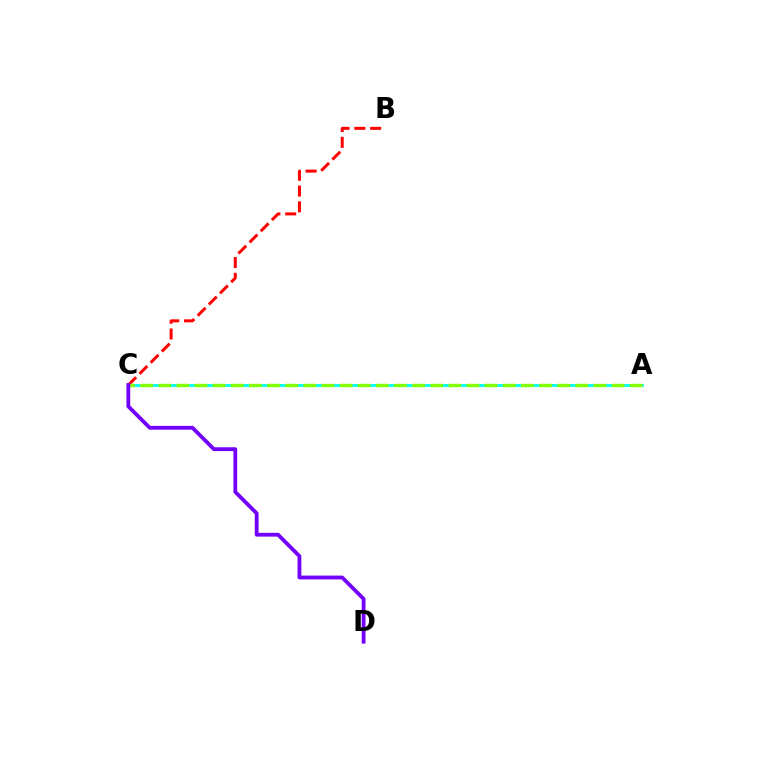{('B', 'C'): [{'color': '#ff0000', 'line_style': 'dashed', 'thickness': 2.15}], ('A', 'C'): [{'color': '#00fff6', 'line_style': 'solid', 'thickness': 2.0}, {'color': '#84ff00', 'line_style': 'dashed', 'thickness': 2.46}], ('C', 'D'): [{'color': '#7200ff', 'line_style': 'solid', 'thickness': 2.74}]}